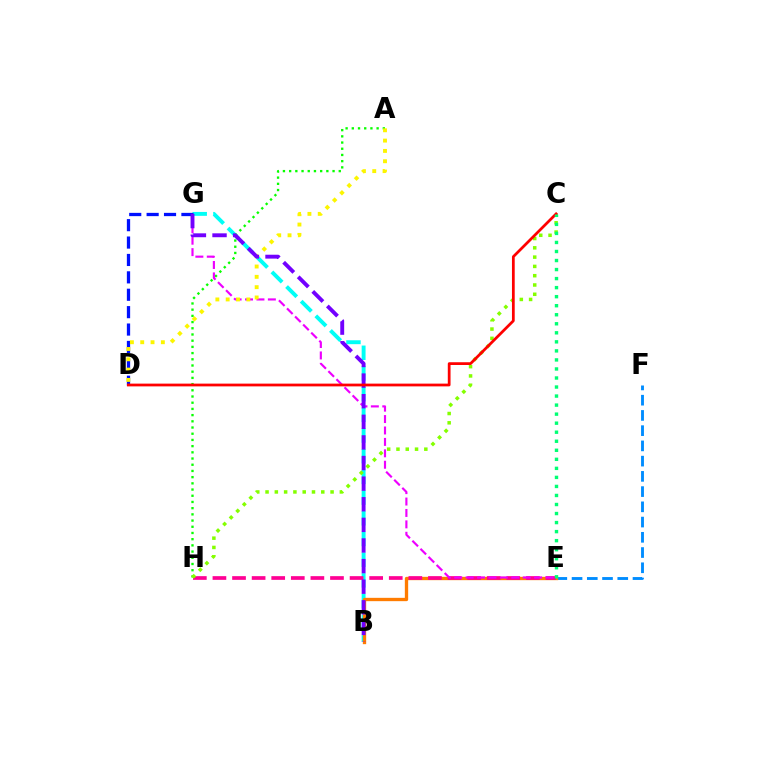{('B', 'G'): [{'color': '#00fff6', 'line_style': 'dashed', 'thickness': 2.81}, {'color': '#7200ff', 'line_style': 'dashed', 'thickness': 2.8}], ('E', 'F'): [{'color': '#008cff', 'line_style': 'dashed', 'thickness': 2.07}], ('B', 'E'): [{'color': '#ff7c00', 'line_style': 'solid', 'thickness': 2.4}], ('D', 'G'): [{'color': '#0010ff', 'line_style': 'dashed', 'thickness': 2.36}], ('E', 'H'): [{'color': '#ff0094', 'line_style': 'dashed', 'thickness': 2.66}], ('A', 'H'): [{'color': '#08ff00', 'line_style': 'dotted', 'thickness': 1.69}], ('C', 'H'): [{'color': '#84ff00', 'line_style': 'dotted', 'thickness': 2.52}], ('E', 'G'): [{'color': '#ee00ff', 'line_style': 'dashed', 'thickness': 1.55}], ('A', 'D'): [{'color': '#fcf500', 'line_style': 'dotted', 'thickness': 2.8}], ('C', 'D'): [{'color': '#ff0000', 'line_style': 'solid', 'thickness': 1.98}], ('C', 'E'): [{'color': '#00ff74', 'line_style': 'dotted', 'thickness': 2.46}]}